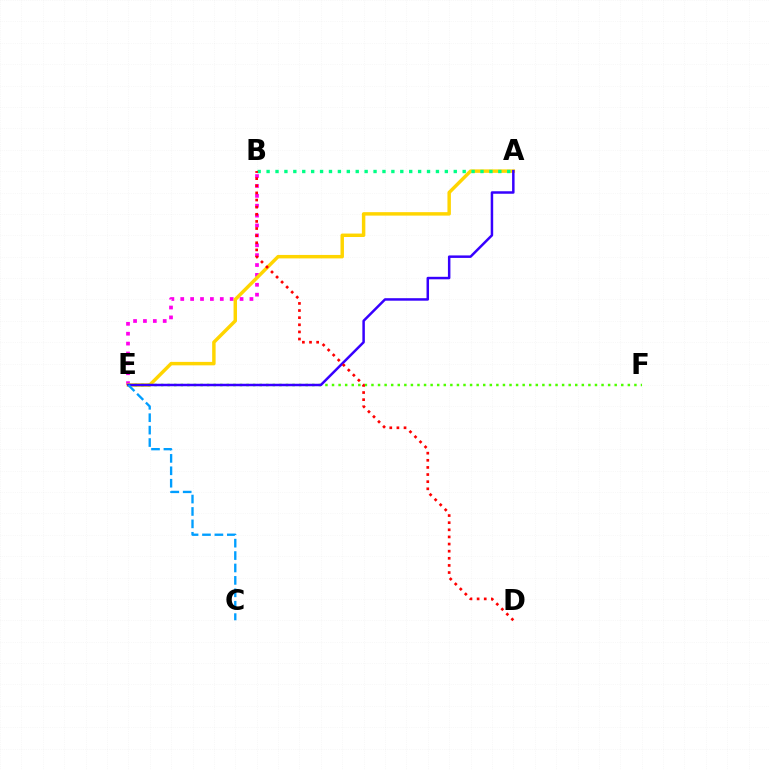{('B', 'E'): [{'color': '#ff00ed', 'line_style': 'dotted', 'thickness': 2.69}], ('A', 'E'): [{'color': '#ffd500', 'line_style': 'solid', 'thickness': 2.49}, {'color': '#3700ff', 'line_style': 'solid', 'thickness': 1.79}], ('E', 'F'): [{'color': '#4fff00', 'line_style': 'dotted', 'thickness': 1.79}], ('A', 'B'): [{'color': '#00ff86', 'line_style': 'dotted', 'thickness': 2.42}], ('C', 'E'): [{'color': '#009eff', 'line_style': 'dashed', 'thickness': 1.69}], ('B', 'D'): [{'color': '#ff0000', 'line_style': 'dotted', 'thickness': 1.94}]}